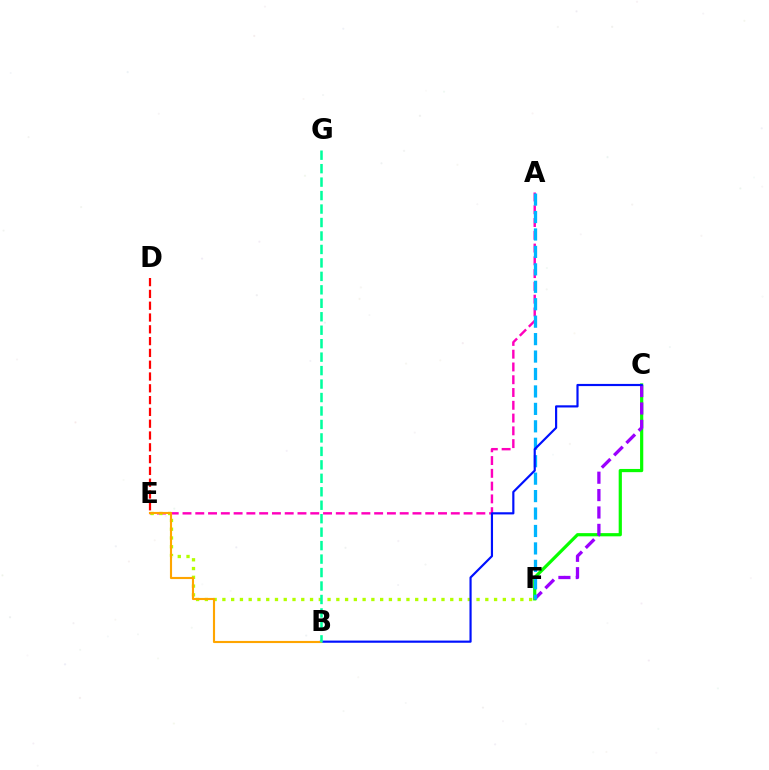{('C', 'F'): [{'color': '#08ff00', 'line_style': 'solid', 'thickness': 2.31}, {'color': '#9b00ff', 'line_style': 'dashed', 'thickness': 2.36}], ('D', 'E'): [{'color': '#ff0000', 'line_style': 'dashed', 'thickness': 1.6}], ('A', 'E'): [{'color': '#ff00bd', 'line_style': 'dashed', 'thickness': 1.74}], ('E', 'F'): [{'color': '#b3ff00', 'line_style': 'dotted', 'thickness': 2.38}], ('A', 'F'): [{'color': '#00b5ff', 'line_style': 'dashed', 'thickness': 2.37}], ('B', 'C'): [{'color': '#0010ff', 'line_style': 'solid', 'thickness': 1.56}], ('B', 'E'): [{'color': '#ffa500', 'line_style': 'solid', 'thickness': 1.54}], ('B', 'G'): [{'color': '#00ff9d', 'line_style': 'dashed', 'thickness': 1.83}]}